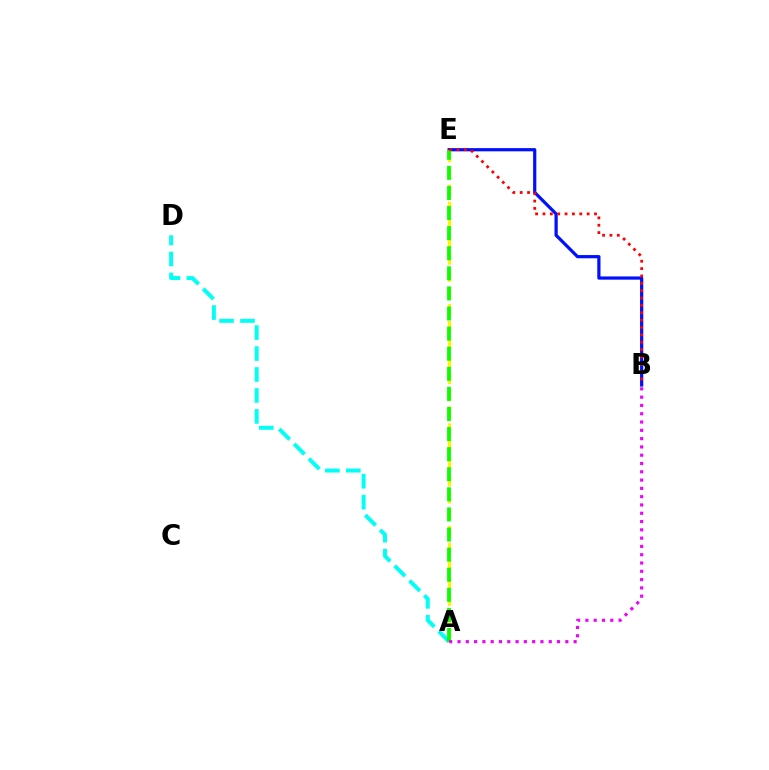{('A', 'D'): [{'color': '#00fff6', 'line_style': 'dashed', 'thickness': 2.85}], ('B', 'E'): [{'color': '#0010ff', 'line_style': 'solid', 'thickness': 2.31}, {'color': '#ff0000', 'line_style': 'dotted', 'thickness': 2.0}], ('A', 'E'): [{'color': '#fcf500', 'line_style': 'dashed', 'thickness': 2.32}, {'color': '#08ff00', 'line_style': 'dashed', 'thickness': 2.73}], ('A', 'B'): [{'color': '#ee00ff', 'line_style': 'dotted', 'thickness': 2.25}]}